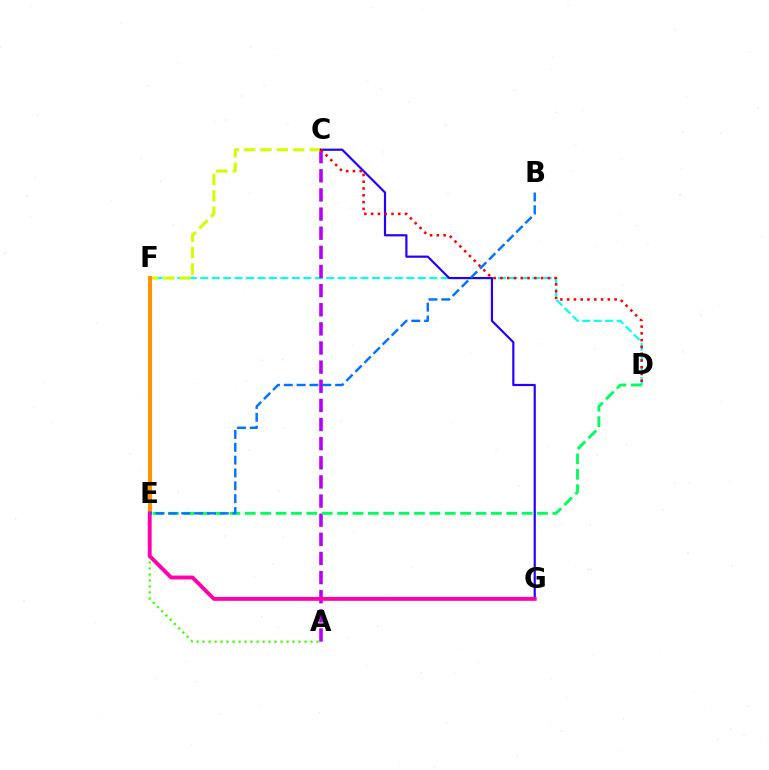{('D', 'F'): [{'color': '#00fff6', 'line_style': 'dashed', 'thickness': 1.56}], ('A', 'C'): [{'color': '#b900ff', 'line_style': 'dashed', 'thickness': 2.6}], ('A', 'E'): [{'color': '#3dff00', 'line_style': 'dotted', 'thickness': 1.63}], ('C', 'F'): [{'color': '#d1ff00', 'line_style': 'dashed', 'thickness': 2.23}], ('C', 'G'): [{'color': '#2500ff', 'line_style': 'solid', 'thickness': 1.57}], ('C', 'D'): [{'color': '#ff0000', 'line_style': 'dotted', 'thickness': 1.84}], ('E', 'F'): [{'color': '#ff9400', 'line_style': 'solid', 'thickness': 2.93}], ('D', 'E'): [{'color': '#00ff5c', 'line_style': 'dashed', 'thickness': 2.09}], ('E', 'G'): [{'color': '#ff00ac', 'line_style': 'solid', 'thickness': 2.8}], ('B', 'E'): [{'color': '#0074ff', 'line_style': 'dashed', 'thickness': 1.74}]}